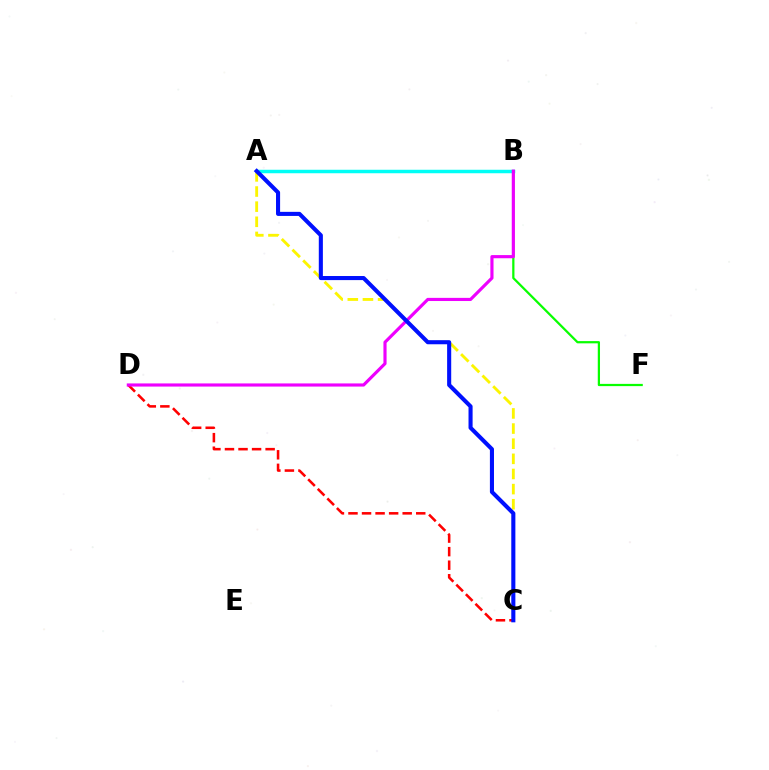{('A', 'B'): [{'color': '#00fff6', 'line_style': 'solid', 'thickness': 2.51}], ('B', 'F'): [{'color': '#08ff00', 'line_style': 'solid', 'thickness': 1.61}], ('C', 'D'): [{'color': '#ff0000', 'line_style': 'dashed', 'thickness': 1.84}], ('A', 'C'): [{'color': '#fcf500', 'line_style': 'dashed', 'thickness': 2.06}, {'color': '#0010ff', 'line_style': 'solid', 'thickness': 2.94}], ('B', 'D'): [{'color': '#ee00ff', 'line_style': 'solid', 'thickness': 2.27}]}